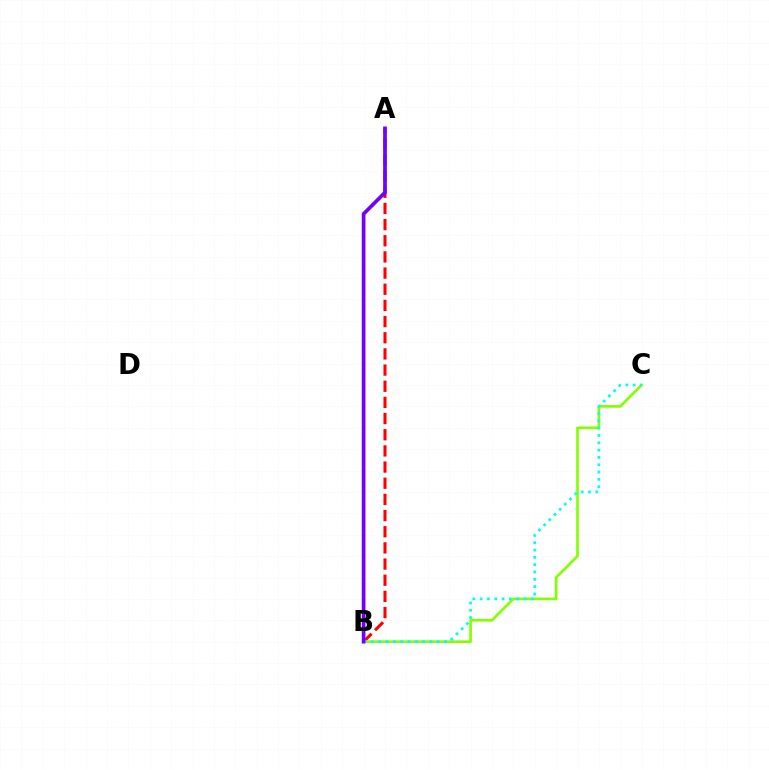{('A', 'B'): [{'color': '#ff0000', 'line_style': 'dashed', 'thickness': 2.2}, {'color': '#7200ff', 'line_style': 'solid', 'thickness': 2.66}], ('B', 'C'): [{'color': '#84ff00', 'line_style': 'solid', 'thickness': 1.91}, {'color': '#00fff6', 'line_style': 'dotted', 'thickness': 1.99}]}